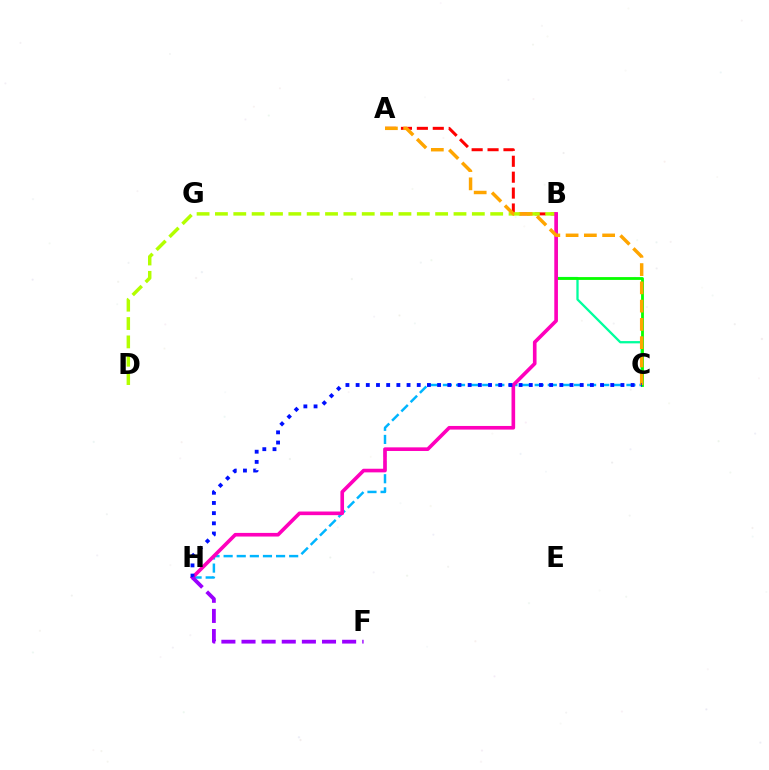{('C', 'H'): [{'color': '#00b5ff', 'line_style': 'dashed', 'thickness': 1.78}, {'color': '#0010ff', 'line_style': 'dotted', 'thickness': 2.77}], ('B', 'C'): [{'color': '#00ff9d', 'line_style': 'solid', 'thickness': 1.65}, {'color': '#08ff00', 'line_style': 'solid', 'thickness': 2.03}], ('A', 'B'): [{'color': '#ff0000', 'line_style': 'dashed', 'thickness': 2.16}], ('B', 'D'): [{'color': '#b3ff00', 'line_style': 'dashed', 'thickness': 2.49}], ('B', 'H'): [{'color': '#ff00bd', 'line_style': 'solid', 'thickness': 2.62}], ('A', 'C'): [{'color': '#ffa500', 'line_style': 'dashed', 'thickness': 2.48}], ('F', 'H'): [{'color': '#9b00ff', 'line_style': 'dashed', 'thickness': 2.73}]}